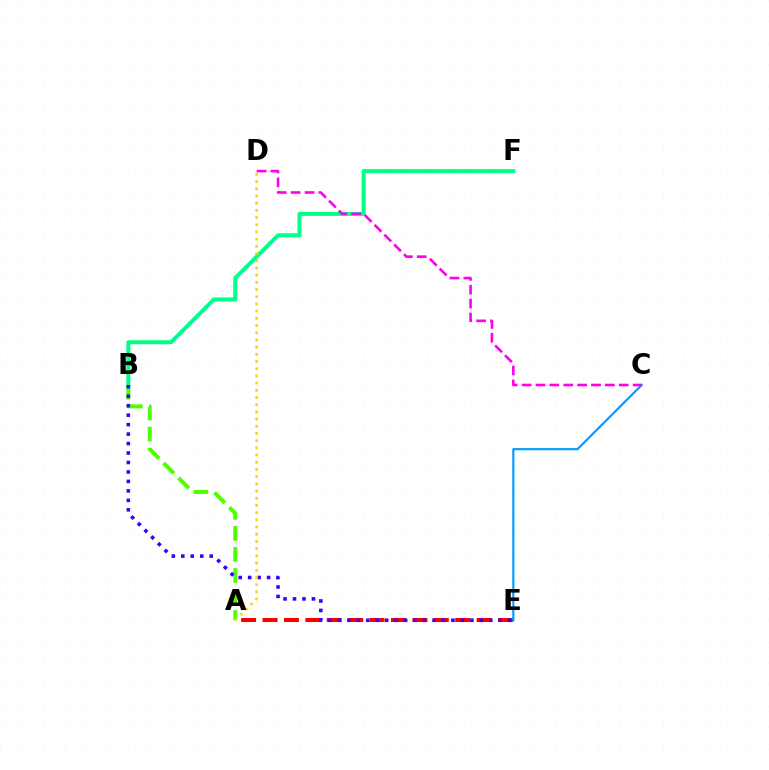{('A', 'E'): [{'color': '#ff0000', 'line_style': 'dashed', 'thickness': 2.91}], ('C', 'E'): [{'color': '#009eff', 'line_style': 'solid', 'thickness': 1.57}], ('B', 'F'): [{'color': '#00ff86', 'line_style': 'solid', 'thickness': 2.88}], ('A', 'B'): [{'color': '#4fff00', 'line_style': 'dashed', 'thickness': 2.86}], ('B', 'E'): [{'color': '#3700ff', 'line_style': 'dotted', 'thickness': 2.57}], ('C', 'D'): [{'color': '#ff00ed', 'line_style': 'dashed', 'thickness': 1.89}], ('A', 'D'): [{'color': '#ffd500', 'line_style': 'dotted', 'thickness': 1.96}]}